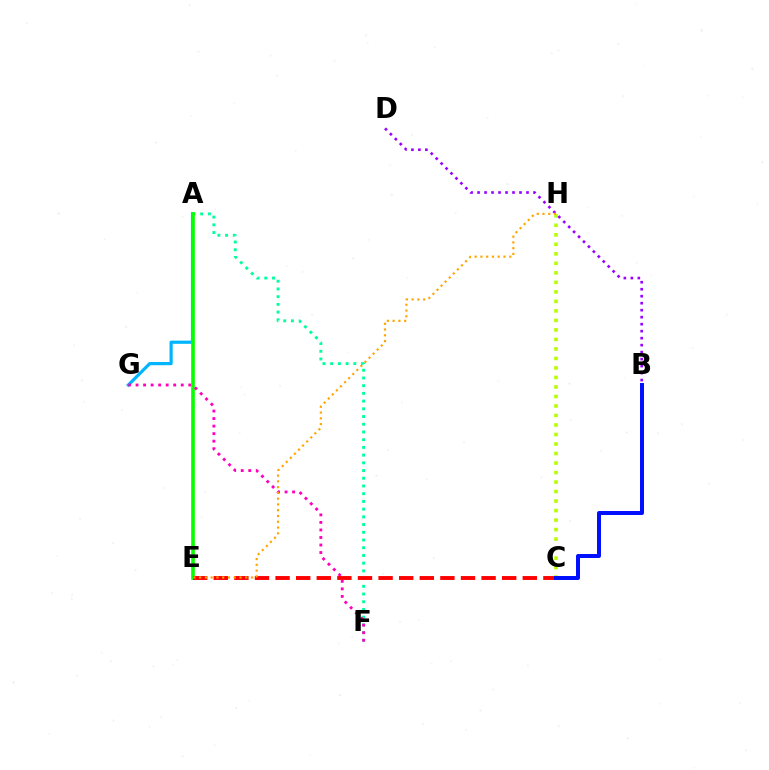{('A', 'G'): [{'color': '#00b5ff', 'line_style': 'solid', 'thickness': 2.29}], ('A', 'F'): [{'color': '#00ff9d', 'line_style': 'dotted', 'thickness': 2.1}], ('C', 'H'): [{'color': '#b3ff00', 'line_style': 'dotted', 'thickness': 2.58}], ('A', 'E'): [{'color': '#08ff00', 'line_style': 'solid', 'thickness': 2.62}], ('F', 'G'): [{'color': '#ff00bd', 'line_style': 'dotted', 'thickness': 2.05}], ('C', 'E'): [{'color': '#ff0000', 'line_style': 'dashed', 'thickness': 2.8}], ('B', 'D'): [{'color': '#9b00ff', 'line_style': 'dotted', 'thickness': 1.9}], ('E', 'H'): [{'color': '#ffa500', 'line_style': 'dotted', 'thickness': 1.57}], ('B', 'C'): [{'color': '#0010ff', 'line_style': 'solid', 'thickness': 2.86}]}